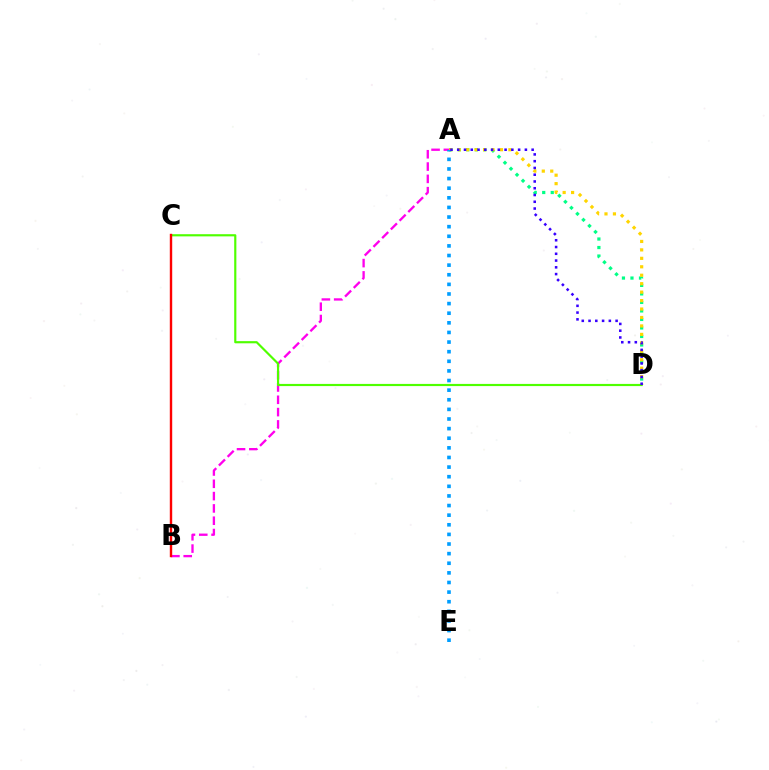{('A', 'D'): [{'color': '#00ff86', 'line_style': 'dotted', 'thickness': 2.31}, {'color': '#ffd500', 'line_style': 'dotted', 'thickness': 2.3}, {'color': '#3700ff', 'line_style': 'dotted', 'thickness': 1.84}], ('A', 'B'): [{'color': '#ff00ed', 'line_style': 'dashed', 'thickness': 1.67}], ('C', 'D'): [{'color': '#4fff00', 'line_style': 'solid', 'thickness': 1.56}], ('A', 'E'): [{'color': '#009eff', 'line_style': 'dotted', 'thickness': 2.61}], ('B', 'C'): [{'color': '#ff0000', 'line_style': 'solid', 'thickness': 1.73}]}